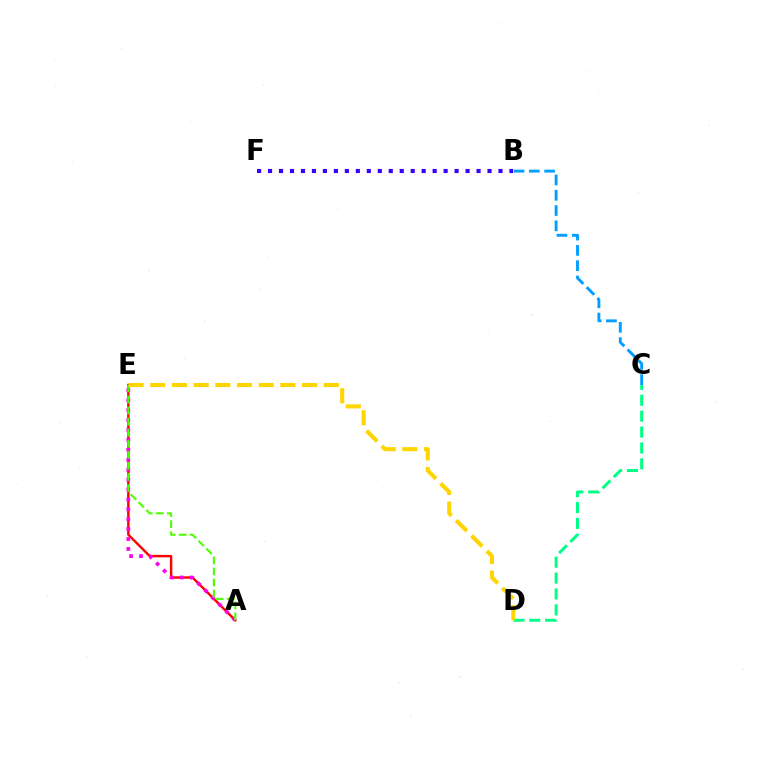{('C', 'D'): [{'color': '#00ff86', 'line_style': 'dashed', 'thickness': 2.16}], ('B', 'F'): [{'color': '#3700ff', 'line_style': 'dotted', 'thickness': 2.98}], ('A', 'E'): [{'color': '#ff0000', 'line_style': 'solid', 'thickness': 1.74}, {'color': '#ff00ed', 'line_style': 'dotted', 'thickness': 2.69}, {'color': '#4fff00', 'line_style': 'dashed', 'thickness': 1.5}], ('B', 'C'): [{'color': '#009eff', 'line_style': 'dashed', 'thickness': 2.08}], ('D', 'E'): [{'color': '#ffd500', 'line_style': 'dashed', 'thickness': 2.95}]}